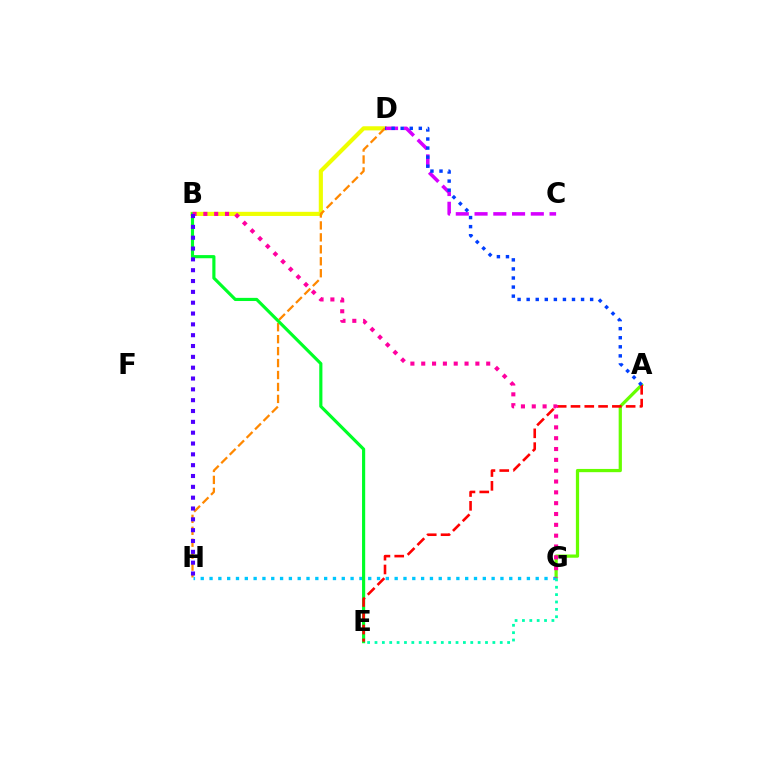{('A', 'G'): [{'color': '#66ff00', 'line_style': 'solid', 'thickness': 2.33}], ('B', 'D'): [{'color': '#eeff00', 'line_style': 'solid', 'thickness': 2.98}], ('D', 'H'): [{'color': '#ff8800', 'line_style': 'dashed', 'thickness': 1.62}], ('G', 'H'): [{'color': '#00c7ff', 'line_style': 'dotted', 'thickness': 2.4}], ('C', 'D'): [{'color': '#d600ff', 'line_style': 'dashed', 'thickness': 2.55}], ('B', 'E'): [{'color': '#00ff27', 'line_style': 'solid', 'thickness': 2.27}], ('A', 'E'): [{'color': '#ff0000', 'line_style': 'dashed', 'thickness': 1.87}], ('B', 'G'): [{'color': '#ff00a0', 'line_style': 'dotted', 'thickness': 2.94}], ('E', 'G'): [{'color': '#00ffaf', 'line_style': 'dotted', 'thickness': 2.0}], ('A', 'D'): [{'color': '#003fff', 'line_style': 'dotted', 'thickness': 2.46}], ('B', 'H'): [{'color': '#4f00ff', 'line_style': 'dotted', 'thickness': 2.94}]}